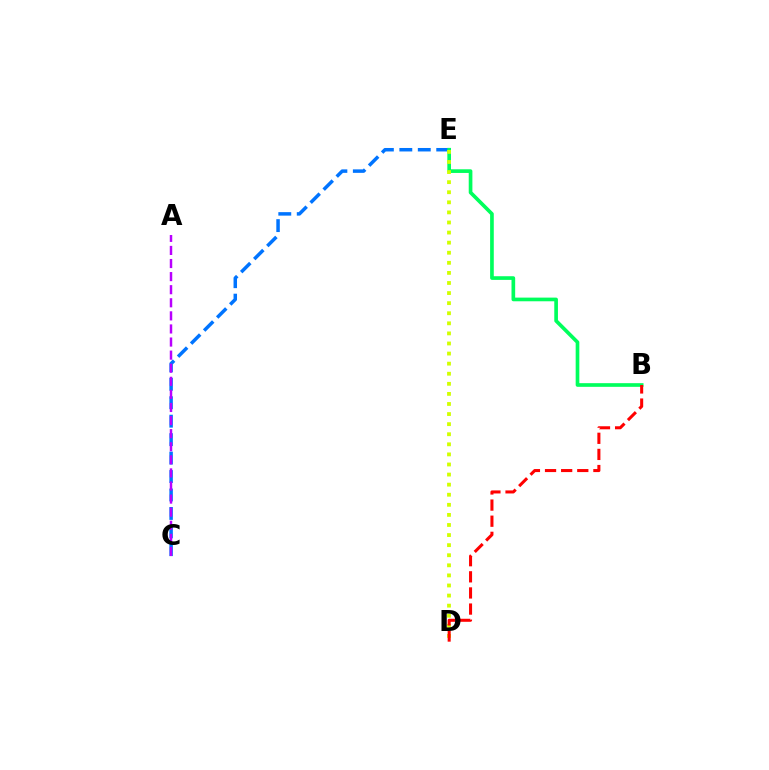{('C', 'E'): [{'color': '#0074ff', 'line_style': 'dashed', 'thickness': 2.51}], ('A', 'C'): [{'color': '#b900ff', 'line_style': 'dashed', 'thickness': 1.78}], ('B', 'E'): [{'color': '#00ff5c', 'line_style': 'solid', 'thickness': 2.64}], ('D', 'E'): [{'color': '#d1ff00', 'line_style': 'dotted', 'thickness': 2.74}], ('B', 'D'): [{'color': '#ff0000', 'line_style': 'dashed', 'thickness': 2.19}]}